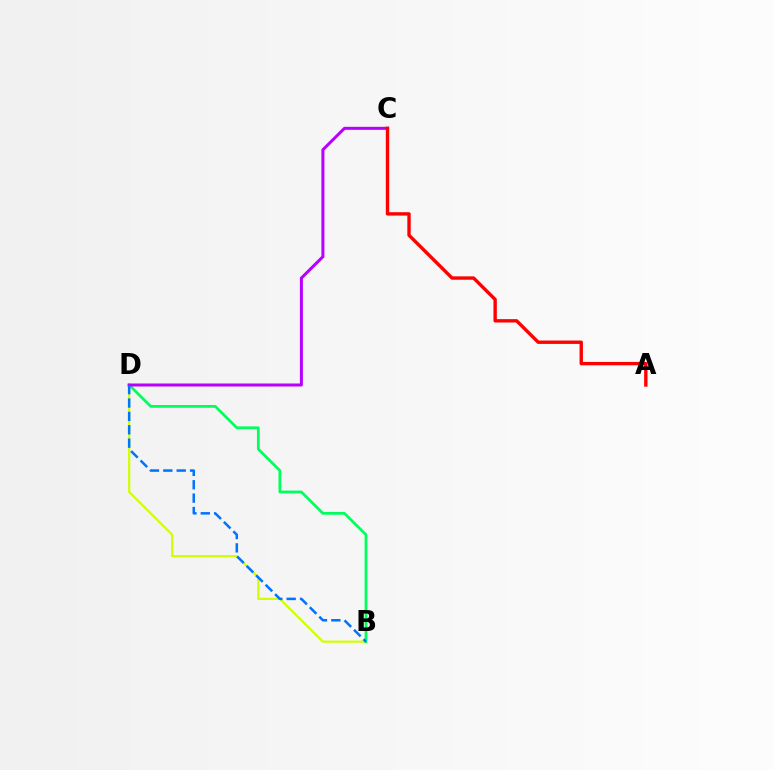{('B', 'D'): [{'color': '#d1ff00', 'line_style': 'solid', 'thickness': 1.6}, {'color': '#00ff5c', 'line_style': 'solid', 'thickness': 1.99}, {'color': '#0074ff', 'line_style': 'dashed', 'thickness': 1.82}], ('C', 'D'): [{'color': '#b900ff', 'line_style': 'solid', 'thickness': 2.17}], ('A', 'C'): [{'color': '#ff0000', 'line_style': 'solid', 'thickness': 2.43}]}